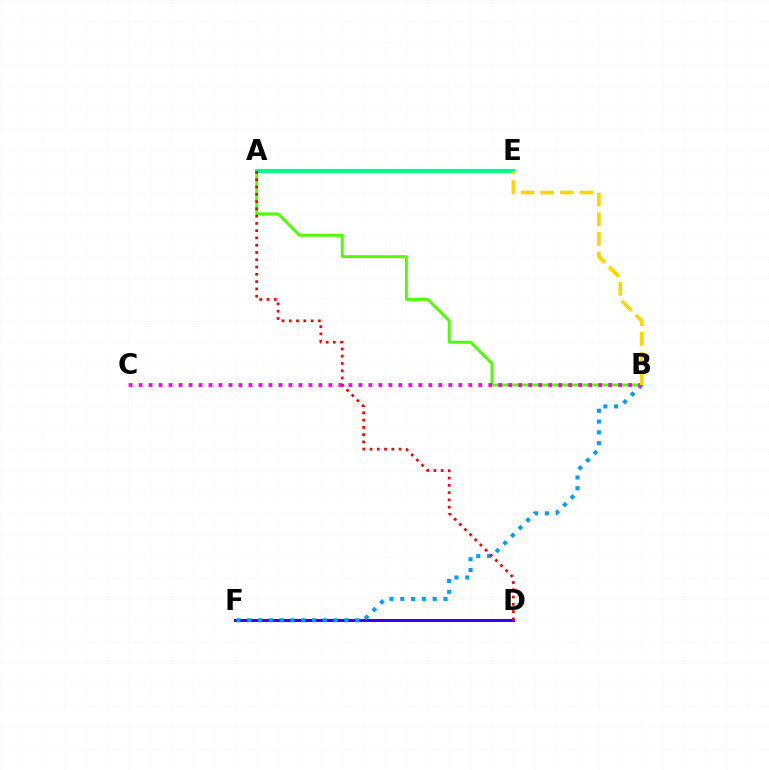{('D', 'F'): [{'color': '#3700ff', 'line_style': 'solid', 'thickness': 2.16}], ('B', 'F'): [{'color': '#009eff', 'line_style': 'dotted', 'thickness': 2.93}], ('A', 'B'): [{'color': '#4fff00', 'line_style': 'solid', 'thickness': 2.11}], ('A', 'E'): [{'color': '#00ff86', 'line_style': 'solid', 'thickness': 2.99}], ('B', 'C'): [{'color': '#ff00ed', 'line_style': 'dotted', 'thickness': 2.71}], ('A', 'D'): [{'color': '#ff0000', 'line_style': 'dotted', 'thickness': 1.98}], ('B', 'E'): [{'color': '#ffd500', 'line_style': 'dashed', 'thickness': 2.67}]}